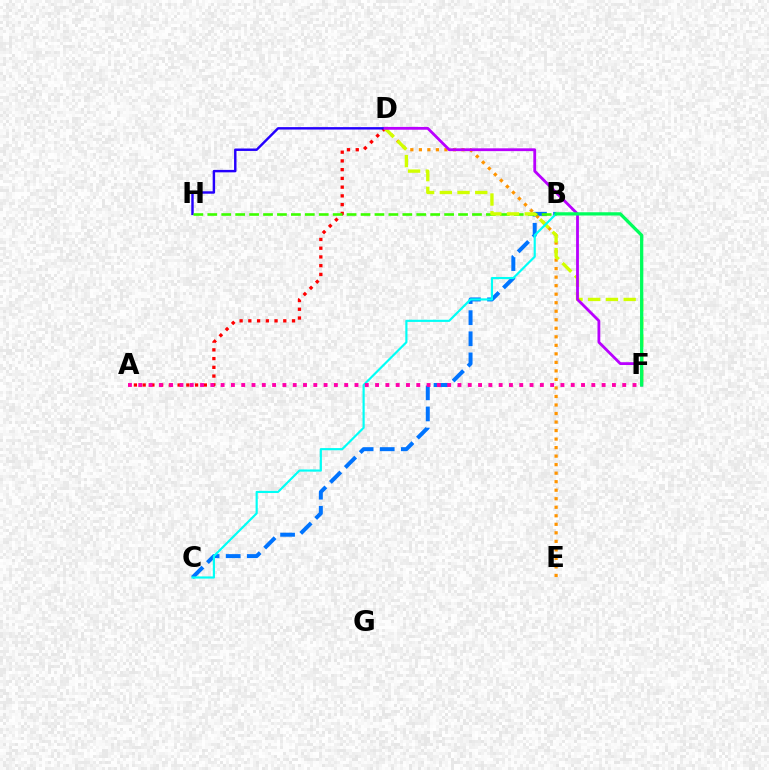{('B', 'C'): [{'color': '#0074ff', 'line_style': 'dashed', 'thickness': 2.86}, {'color': '#00fff6', 'line_style': 'solid', 'thickness': 1.56}], ('A', 'D'): [{'color': '#ff0000', 'line_style': 'dotted', 'thickness': 2.37}], ('D', 'H'): [{'color': '#2500ff', 'line_style': 'solid', 'thickness': 1.76}], ('D', 'E'): [{'color': '#ff9400', 'line_style': 'dotted', 'thickness': 2.32}], ('B', 'H'): [{'color': '#3dff00', 'line_style': 'dashed', 'thickness': 1.89}], ('D', 'F'): [{'color': '#d1ff00', 'line_style': 'dashed', 'thickness': 2.41}, {'color': '#b900ff', 'line_style': 'solid', 'thickness': 2.02}], ('A', 'F'): [{'color': '#ff00ac', 'line_style': 'dotted', 'thickness': 2.8}], ('B', 'F'): [{'color': '#00ff5c', 'line_style': 'solid', 'thickness': 2.36}]}